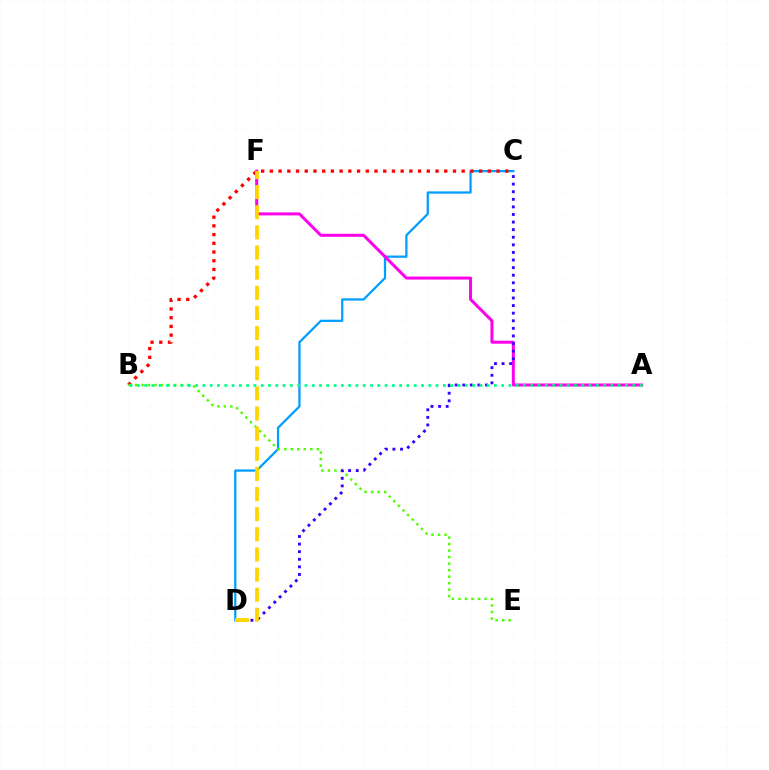{('C', 'D'): [{'color': '#009eff', 'line_style': 'solid', 'thickness': 1.62}, {'color': '#3700ff', 'line_style': 'dotted', 'thickness': 2.06}], ('A', 'F'): [{'color': '#ff00ed', 'line_style': 'solid', 'thickness': 2.16}], ('B', 'C'): [{'color': '#ff0000', 'line_style': 'dotted', 'thickness': 2.37}], ('B', 'E'): [{'color': '#4fff00', 'line_style': 'dotted', 'thickness': 1.77}], ('A', 'B'): [{'color': '#00ff86', 'line_style': 'dotted', 'thickness': 1.98}], ('D', 'F'): [{'color': '#ffd500', 'line_style': 'dashed', 'thickness': 2.73}]}